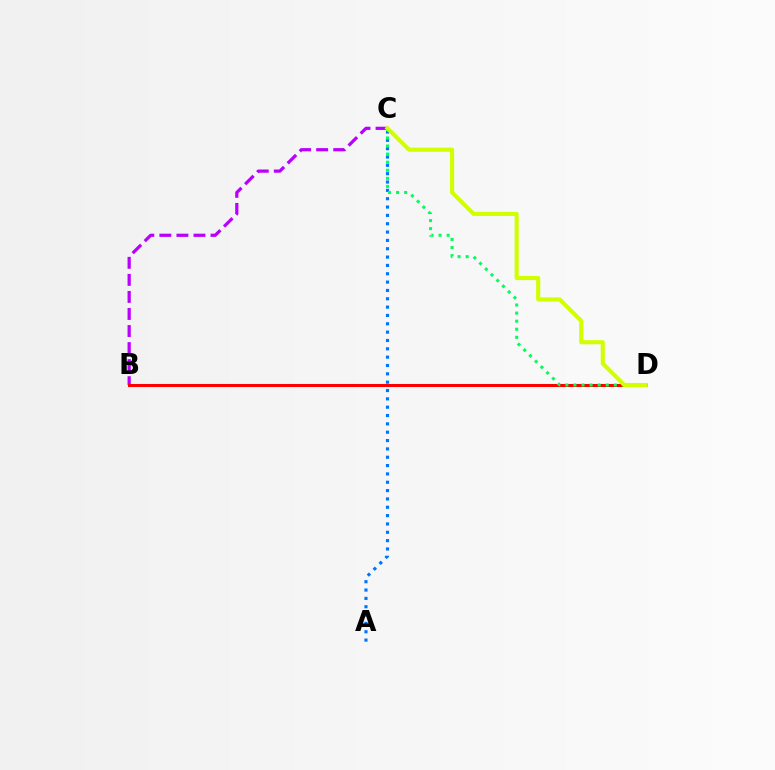{('B', 'C'): [{'color': '#b900ff', 'line_style': 'dashed', 'thickness': 2.32}], ('B', 'D'): [{'color': '#ff0000', 'line_style': 'solid', 'thickness': 2.18}], ('A', 'C'): [{'color': '#0074ff', 'line_style': 'dotted', 'thickness': 2.27}], ('C', 'D'): [{'color': '#00ff5c', 'line_style': 'dotted', 'thickness': 2.2}, {'color': '#d1ff00', 'line_style': 'solid', 'thickness': 2.95}]}